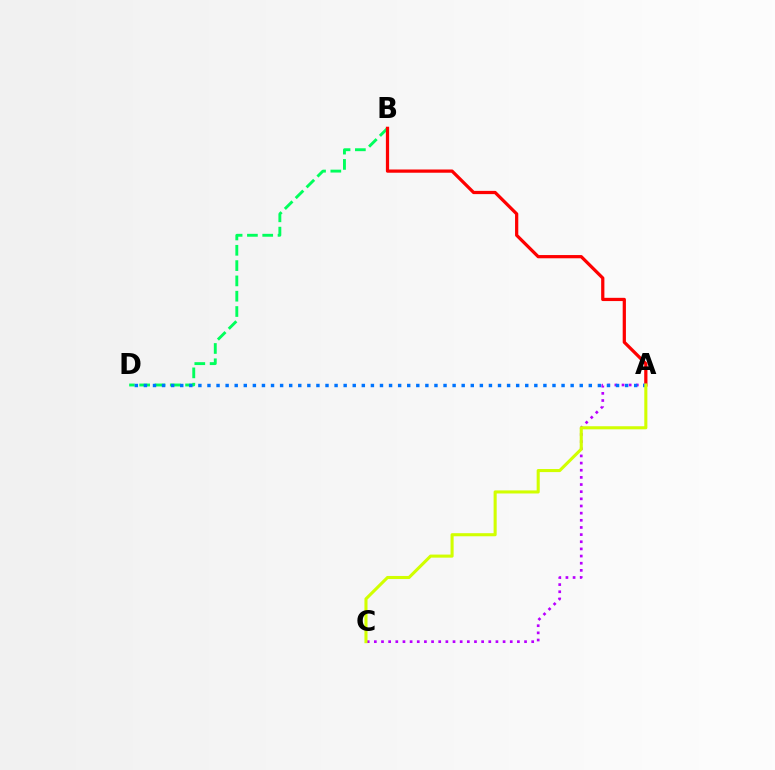{('B', 'D'): [{'color': '#00ff5c', 'line_style': 'dashed', 'thickness': 2.08}], ('A', 'B'): [{'color': '#ff0000', 'line_style': 'solid', 'thickness': 2.33}], ('A', 'C'): [{'color': '#b900ff', 'line_style': 'dotted', 'thickness': 1.94}, {'color': '#d1ff00', 'line_style': 'solid', 'thickness': 2.21}], ('A', 'D'): [{'color': '#0074ff', 'line_style': 'dotted', 'thickness': 2.47}]}